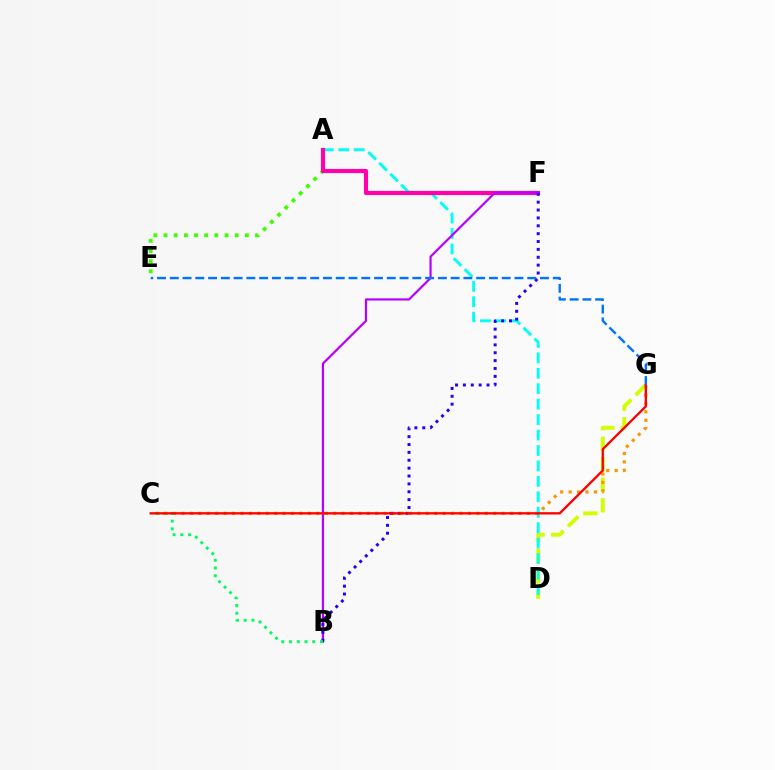{('A', 'E'): [{'color': '#3dff00', 'line_style': 'dotted', 'thickness': 2.76}], ('D', 'G'): [{'color': '#d1ff00', 'line_style': 'dashed', 'thickness': 2.79}], ('A', 'D'): [{'color': '#00fff6', 'line_style': 'dashed', 'thickness': 2.1}], ('C', 'G'): [{'color': '#ff9400', 'line_style': 'dotted', 'thickness': 2.29}, {'color': '#ff0000', 'line_style': 'solid', 'thickness': 1.67}], ('A', 'F'): [{'color': '#ff00ac', 'line_style': 'solid', 'thickness': 2.99}], ('B', 'F'): [{'color': '#b900ff', 'line_style': 'solid', 'thickness': 1.59}, {'color': '#2500ff', 'line_style': 'dotted', 'thickness': 2.14}], ('B', 'C'): [{'color': '#00ff5c', 'line_style': 'dotted', 'thickness': 2.1}], ('E', 'G'): [{'color': '#0074ff', 'line_style': 'dashed', 'thickness': 1.73}]}